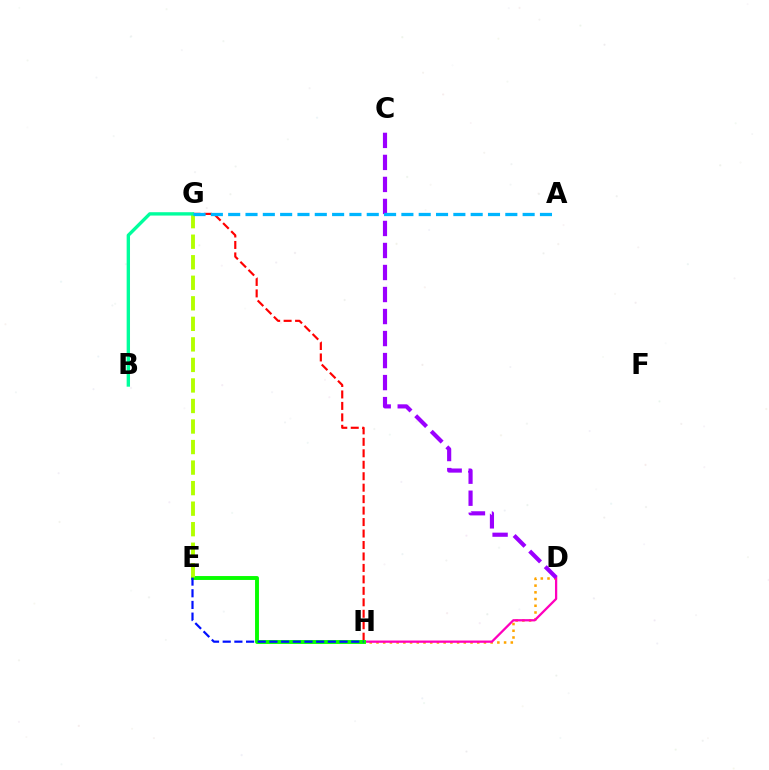{('D', 'H'): [{'color': '#ffa500', 'line_style': 'dotted', 'thickness': 1.82}, {'color': '#ff00bd', 'line_style': 'solid', 'thickness': 1.64}], ('G', 'H'): [{'color': '#ff0000', 'line_style': 'dashed', 'thickness': 1.56}], ('E', 'H'): [{'color': '#08ff00', 'line_style': 'solid', 'thickness': 2.81}, {'color': '#0010ff', 'line_style': 'dashed', 'thickness': 1.59}], ('E', 'G'): [{'color': '#b3ff00', 'line_style': 'dashed', 'thickness': 2.79}], ('B', 'G'): [{'color': '#00ff9d', 'line_style': 'solid', 'thickness': 2.42}], ('C', 'D'): [{'color': '#9b00ff', 'line_style': 'dashed', 'thickness': 2.99}], ('A', 'G'): [{'color': '#00b5ff', 'line_style': 'dashed', 'thickness': 2.35}]}